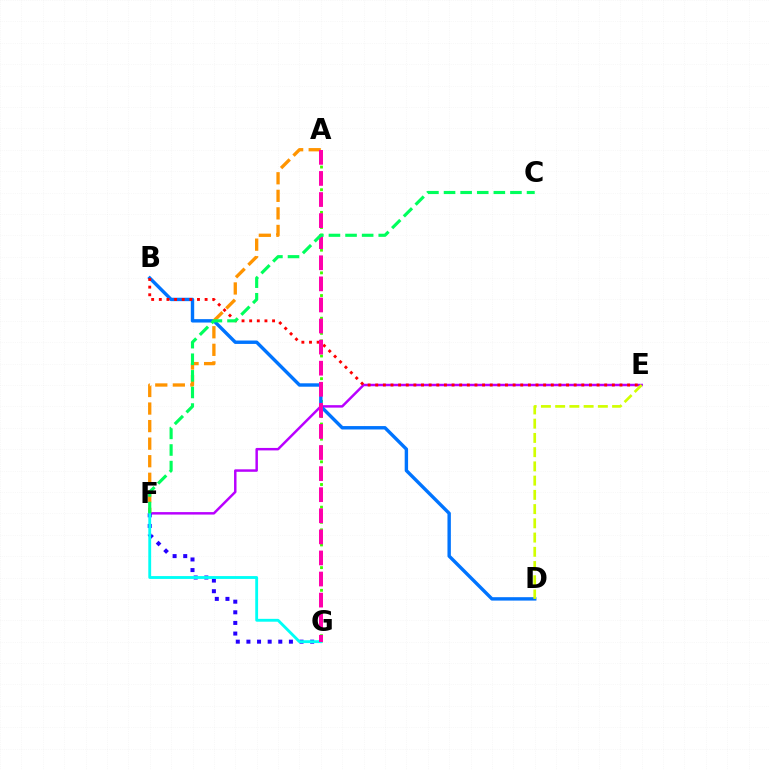{('A', 'G'): [{'color': '#3dff00', 'line_style': 'dotted', 'thickness': 2.05}, {'color': '#ff00ac', 'line_style': 'dashed', 'thickness': 2.86}], ('E', 'F'): [{'color': '#b900ff', 'line_style': 'solid', 'thickness': 1.78}], ('B', 'D'): [{'color': '#0074ff', 'line_style': 'solid', 'thickness': 2.45}], ('B', 'E'): [{'color': '#ff0000', 'line_style': 'dotted', 'thickness': 2.07}], ('A', 'F'): [{'color': '#ff9400', 'line_style': 'dashed', 'thickness': 2.38}], ('F', 'G'): [{'color': '#2500ff', 'line_style': 'dotted', 'thickness': 2.89}, {'color': '#00fff6', 'line_style': 'solid', 'thickness': 2.05}], ('D', 'E'): [{'color': '#d1ff00', 'line_style': 'dashed', 'thickness': 1.93}], ('C', 'F'): [{'color': '#00ff5c', 'line_style': 'dashed', 'thickness': 2.26}]}